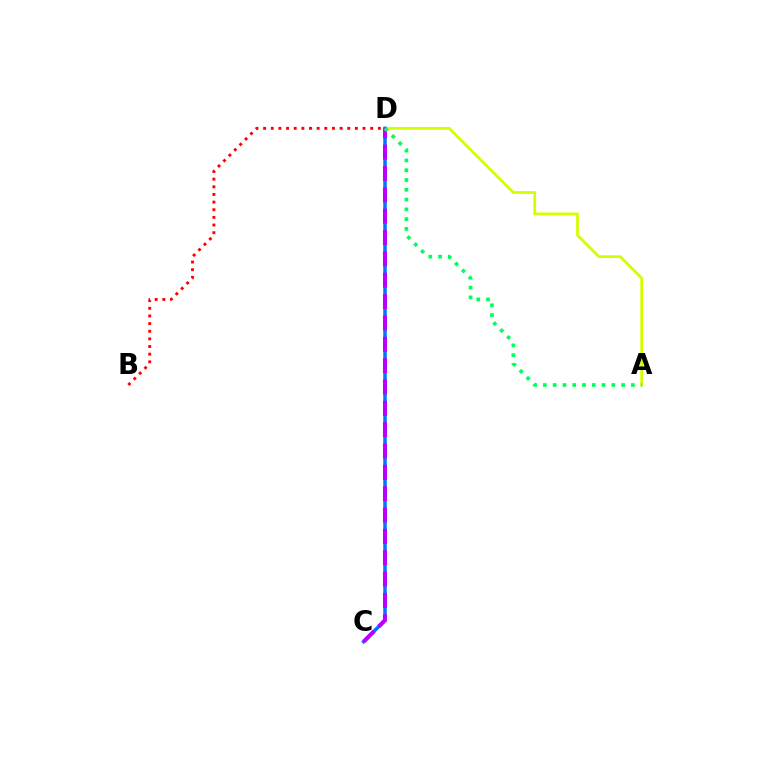{('A', 'D'): [{'color': '#d1ff00', 'line_style': 'solid', 'thickness': 1.99}, {'color': '#00ff5c', 'line_style': 'dotted', 'thickness': 2.66}], ('C', 'D'): [{'color': '#0074ff', 'line_style': 'solid', 'thickness': 2.51}, {'color': '#b900ff', 'line_style': 'dashed', 'thickness': 2.9}], ('B', 'D'): [{'color': '#ff0000', 'line_style': 'dotted', 'thickness': 2.08}]}